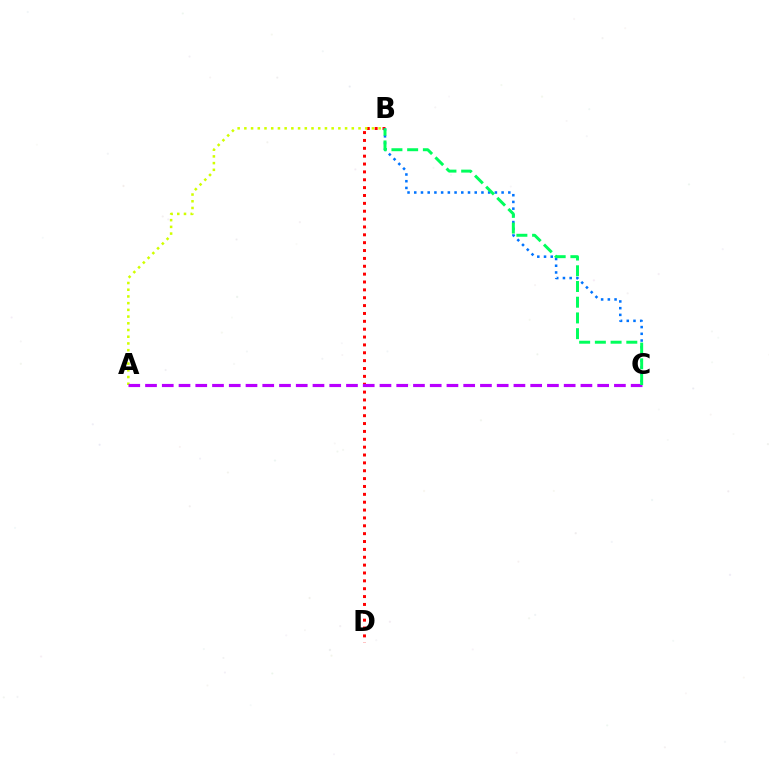{('B', 'D'): [{'color': '#ff0000', 'line_style': 'dotted', 'thickness': 2.14}], ('B', 'C'): [{'color': '#0074ff', 'line_style': 'dotted', 'thickness': 1.83}, {'color': '#00ff5c', 'line_style': 'dashed', 'thickness': 2.14}], ('A', 'B'): [{'color': '#d1ff00', 'line_style': 'dotted', 'thickness': 1.82}], ('A', 'C'): [{'color': '#b900ff', 'line_style': 'dashed', 'thickness': 2.27}]}